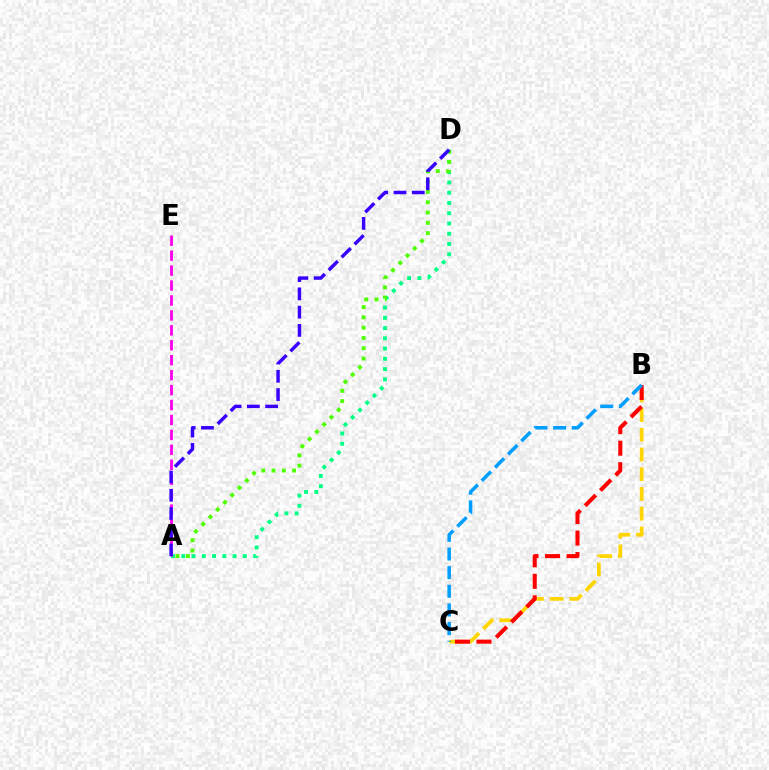{('B', 'C'): [{'color': '#ffd500', 'line_style': 'dashed', 'thickness': 2.68}, {'color': '#ff0000', 'line_style': 'dashed', 'thickness': 2.92}, {'color': '#009eff', 'line_style': 'dashed', 'thickness': 2.53}], ('A', 'D'): [{'color': '#00ff86', 'line_style': 'dotted', 'thickness': 2.79}, {'color': '#4fff00', 'line_style': 'dotted', 'thickness': 2.79}, {'color': '#3700ff', 'line_style': 'dashed', 'thickness': 2.48}], ('A', 'E'): [{'color': '#ff00ed', 'line_style': 'dashed', 'thickness': 2.03}]}